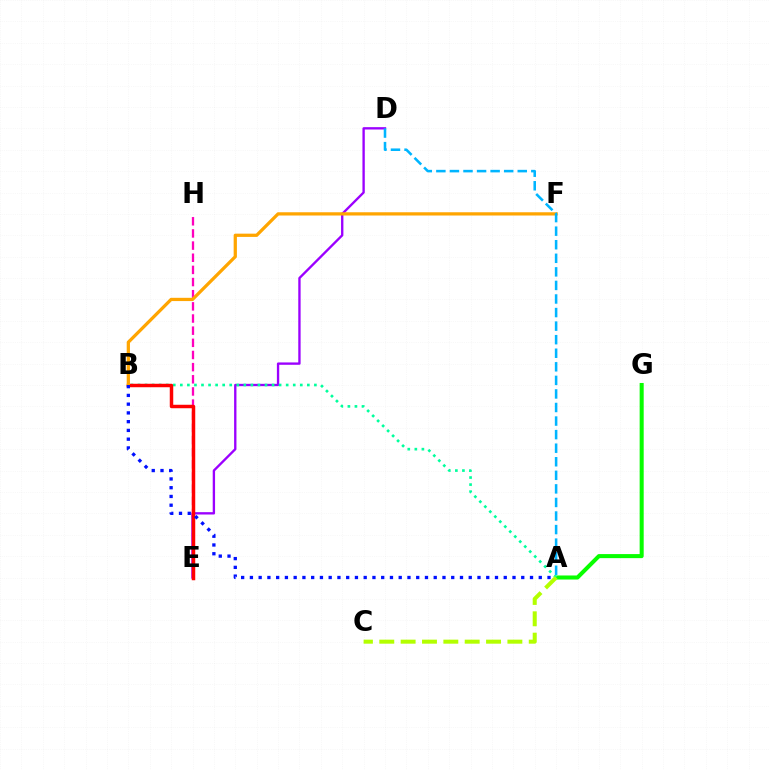{('D', 'E'): [{'color': '#9b00ff', 'line_style': 'solid', 'thickness': 1.69}], ('E', 'H'): [{'color': '#ff00bd', 'line_style': 'dashed', 'thickness': 1.65}], ('A', 'G'): [{'color': '#08ff00', 'line_style': 'solid', 'thickness': 2.91}], ('A', 'B'): [{'color': '#00ff9d', 'line_style': 'dotted', 'thickness': 1.92}, {'color': '#0010ff', 'line_style': 'dotted', 'thickness': 2.38}], ('B', 'E'): [{'color': '#ff0000', 'line_style': 'solid', 'thickness': 2.5}], ('B', 'F'): [{'color': '#ffa500', 'line_style': 'solid', 'thickness': 2.34}], ('A', 'C'): [{'color': '#b3ff00', 'line_style': 'dashed', 'thickness': 2.9}], ('A', 'D'): [{'color': '#00b5ff', 'line_style': 'dashed', 'thickness': 1.84}]}